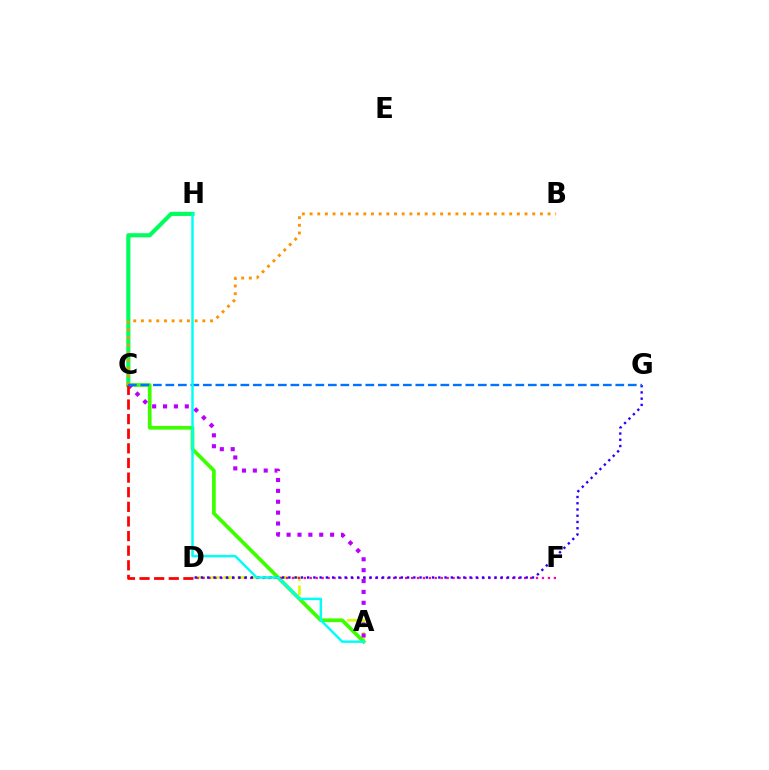{('C', 'H'): [{'color': '#00ff5c', 'line_style': 'solid', 'thickness': 2.98}], ('A', 'D'): [{'color': '#d1ff00', 'line_style': 'dashed', 'thickness': 1.9}], ('A', 'C'): [{'color': '#3dff00', 'line_style': 'solid', 'thickness': 2.68}, {'color': '#b900ff', 'line_style': 'dotted', 'thickness': 2.96}], ('B', 'C'): [{'color': '#ff9400', 'line_style': 'dotted', 'thickness': 2.09}], ('D', 'F'): [{'color': '#ff00ac', 'line_style': 'dotted', 'thickness': 1.62}], ('C', 'D'): [{'color': '#ff0000', 'line_style': 'dashed', 'thickness': 1.99}], ('D', 'G'): [{'color': '#2500ff', 'line_style': 'dotted', 'thickness': 1.7}], ('C', 'G'): [{'color': '#0074ff', 'line_style': 'dashed', 'thickness': 1.7}], ('A', 'H'): [{'color': '#00fff6', 'line_style': 'solid', 'thickness': 1.77}]}